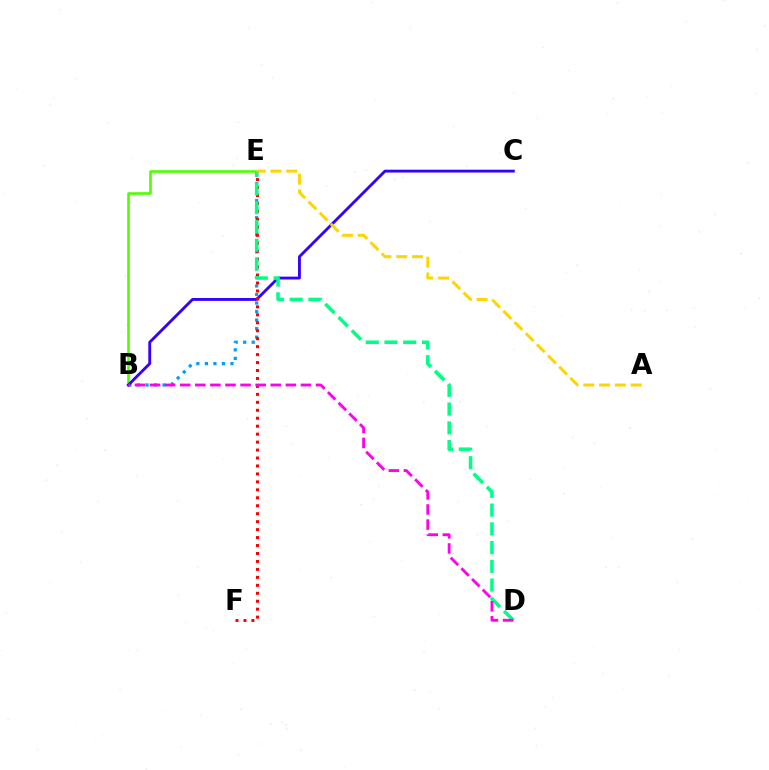{('B', 'E'): [{'color': '#4fff00', 'line_style': 'solid', 'thickness': 1.88}, {'color': '#009eff', 'line_style': 'dotted', 'thickness': 2.32}], ('B', 'C'): [{'color': '#3700ff', 'line_style': 'solid', 'thickness': 2.05}], ('E', 'F'): [{'color': '#ff0000', 'line_style': 'dotted', 'thickness': 2.16}], ('D', 'E'): [{'color': '#00ff86', 'line_style': 'dashed', 'thickness': 2.55}], ('B', 'D'): [{'color': '#ff00ed', 'line_style': 'dashed', 'thickness': 2.05}], ('A', 'E'): [{'color': '#ffd500', 'line_style': 'dashed', 'thickness': 2.15}]}